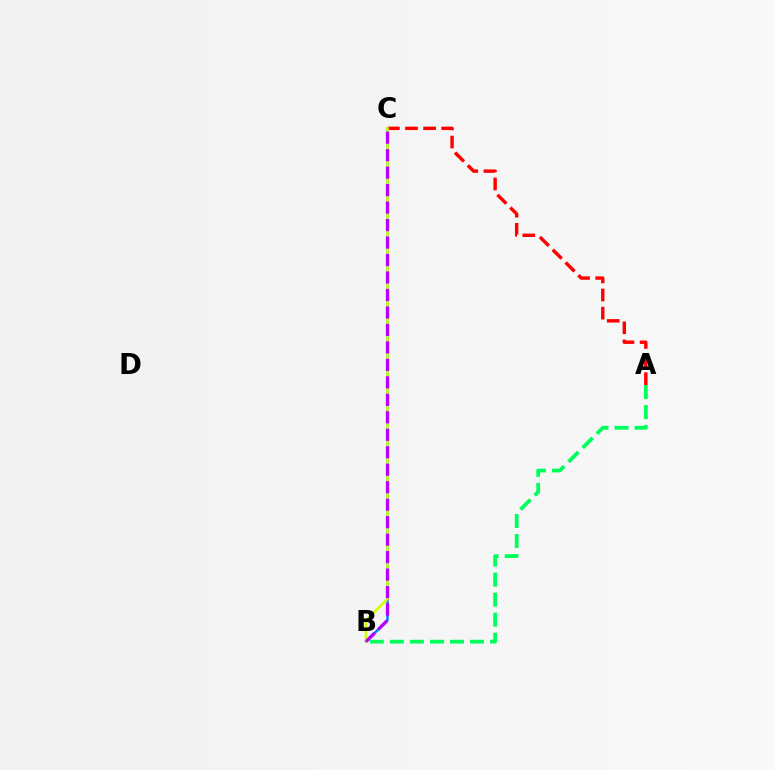{('B', 'C'): [{'color': '#0074ff', 'line_style': 'solid', 'thickness': 1.73}, {'color': '#d1ff00', 'line_style': 'solid', 'thickness': 1.87}, {'color': '#b900ff', 'line_style': 'dashed', 'thickness': 2.37}], ('A', 'C'): [{'color': '#ff0000', 'line_style': 'dashed', 'thickness': 2.46}], ('A', 'B'): [{'color': '#00ff5c', 'line_style': 'dashed', 'thickness': 2.72}]}